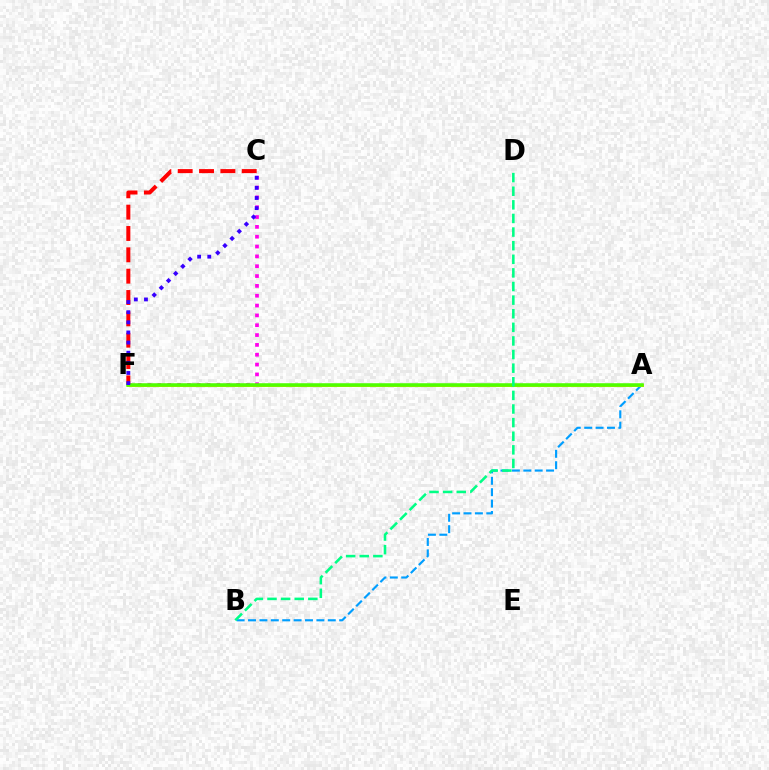{('A', 'B'): [{'color': '#009eff', 'line_style': 'dashed', 'thickness': 1.55}], ('C', 'F'): [{'color': '#ff00ed', 'line_style': 'dotted', 'thickness': 2.67}, {'color': '#ff0000', 'line_style': 'dashed', 'thickness': 2.9}, {'color': '#3700ff', 'line_style': 'dotted', 'thickness': 2.75}], ('A', 'F'): [{'color': '#ffd500', 'line_style': 'solid', 'thickness': 2.17}, {'color': '#4fff00', 'line_style': 'solid', 'thickness': 2.56}], ('B', 'D'): [{'color': '#00ff86', 'line_style': 'dashed', 'thickness': 1.85}]}